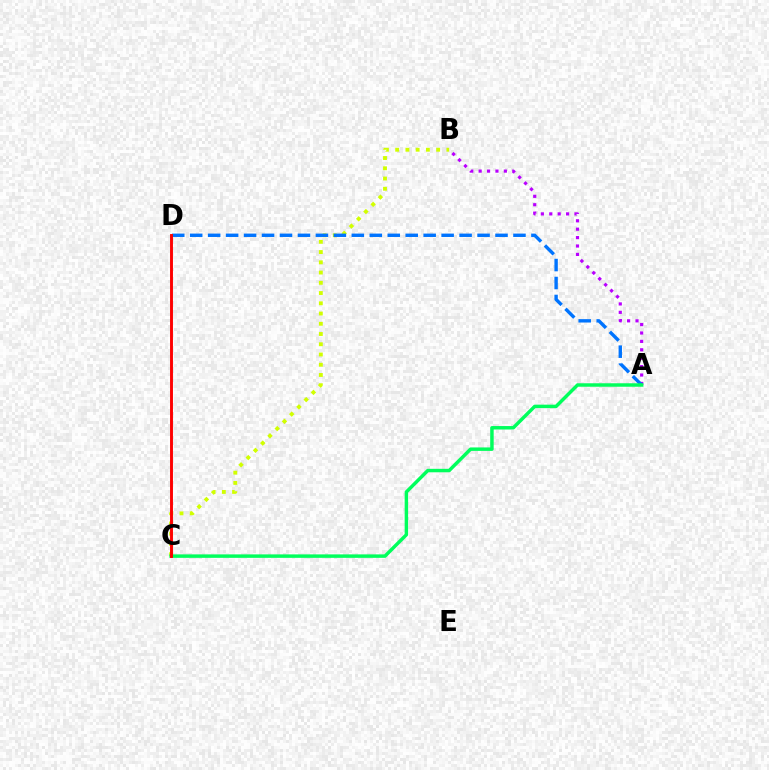{('A', 'B'): [{'color': '#b900ff', 'line_style': 'dotted', 'thickness': 2.28}], ('B', 'C'): [{'color': '#d1ff00', 'line_style': 'dotted', 'thickness': 2.78}], ('A', 'D'): [{'color': '#0074ff', 'line_style': 'dashed', 'thickness': 2.44}], ('A', 'C'): [{'color': '#00ff5c', 'line_style': 'solid', 'thickness': 2.49}], ('C', 'D'): [{'color': '#ff0000', 'line_style': 'solid', 'thickness': 2.1}]}